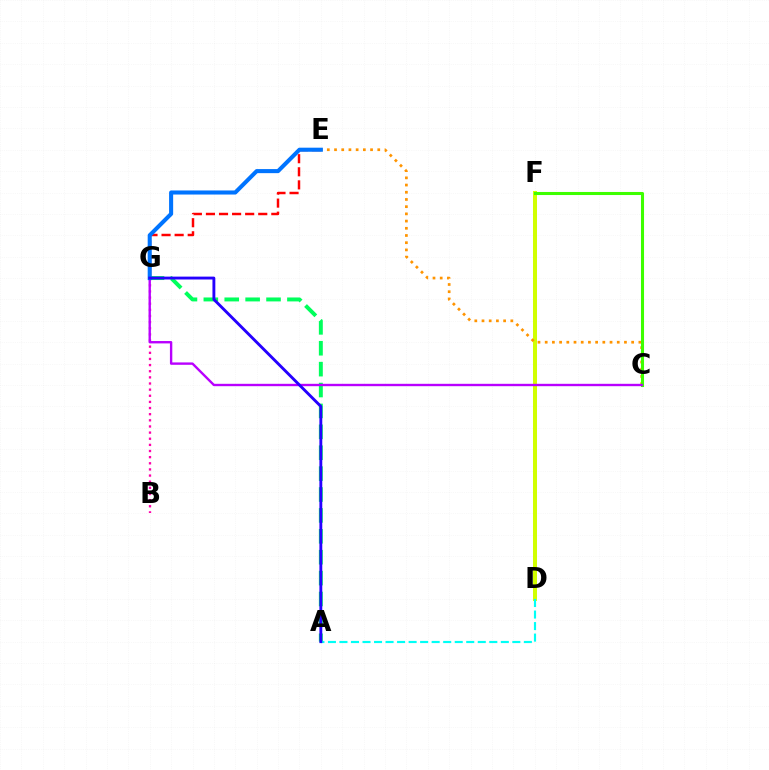{('A', 'G'): [{'color': '#00ff5c', 'line_style': 'dashed', 'thickness': 2.84}, {'color': '#2500ff', 'line_style': 'solid', 'thickness': 2.07}], ('E', 'G'): [{'color': '#ff0000', 'line_style': 'dashed', 'thickness': 1.78}, {'color': '#0074ff', 'line_style': 'solid', 'thickness': 2.93}], ('D', 'F'): [{'color': '#d1ff00', 'line_style': 'solid', 'thickness': 2.89}], ('B', 'G'): [{'color': '#ff00ac', 'line_style': 'dotted', 'thickness': 1.67}], ('C', 'E'): [{'color': '#ff9400', 'line_style': 'dotted', 'thickness': 1.96}], ('C', 'F'): [{'color': '#3dff00', 'line_style': 'solid', 'thickness': 2.21}], ('C', 'G'): [{'color': '#b900ff', 'line_style': 'solid', 'thickness': 1.71}], ('A', 'D'): [{'color': '#00fff6', 'line_style': 'dashed', 'thickness': 1.57}]}